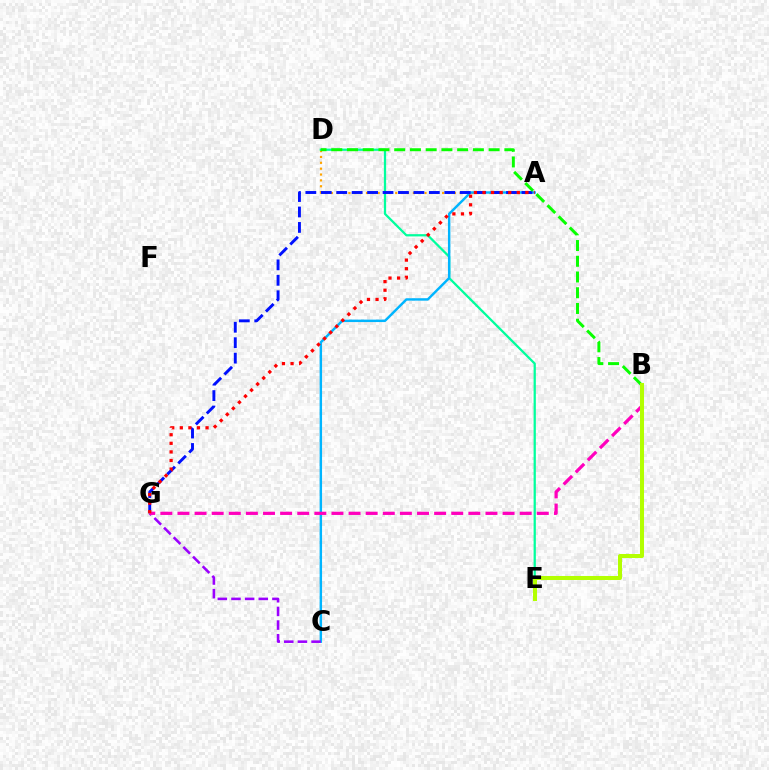{('A', 'D'): [{'color': '#ffa500', 'line_style': 'dotted', 'thickness': 1.59}], ('D', 'E'): [{'color': '#00ff9d', 'line_style': 'solid', 'thickness': 1.63}], ('A', 'C'): [{'color': '#00b5ff', 'line_style': 'solid', 'thickness': 1.76}], ('A', 'G'): [{'color': '#0010ff', 'line_style': 'dashed', 'thickness': 2.1}, {'color': '#ff0000', 'line_style': 'dotted', 'thickness': 2.33}], ('B', 'D'): [{'color': '#08ff00', 'line_style': 'dashed', 'thickness': 2.14}], ('C', 'G'): [{'color': '#9b00ff', 'line_style': 'dashed', 'thickness': 1.85}], ('B', 'G'): [{'color': '#ff00bd', 'line_style': 'dashed', 'thickness': 2.32}], ('B', 'E'): [{'color': '#b3ff00', 'line_style': 'solid', 'thickness': 2.9}]}